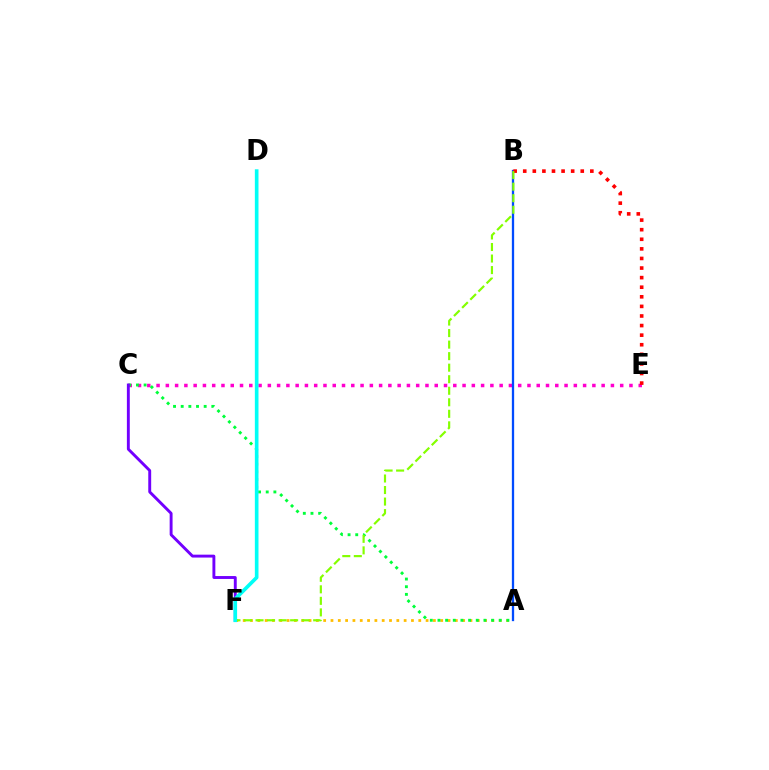{('C', 'E'): [{'color': '#ff00cf', 'line_style': 'dotted', 'thickness': 2.52}], ('A', 'F'): [{'color': '#ffbd00', 'line_style': 'dotted', 'thickness': 1.99}], ('A', 'B'): [{'color': '#004bff', 'line_style': 'solid', 'thickness': 1.65}], ('B', 'E'): [{'color': '#ff0000', 'line_style': 'dotted', 'thickness': 2.6}], ('A', 'C'): [{'color': '#00ff39', 'line_style': 'dotted', 'thickness': 2.08}], ('B', 'F'): [{'color': '#84ff00', 'line_style': 'dashed', 'thickness': 1.57}], ('C', 'F'): [{'color': '#7200ff', 'line_style': 'solid', 'thickness': 2.09}], ('D', 'F'): [{'color': '#00fff6', 'line_style': 'solid', 'thickness': 2.62}]}